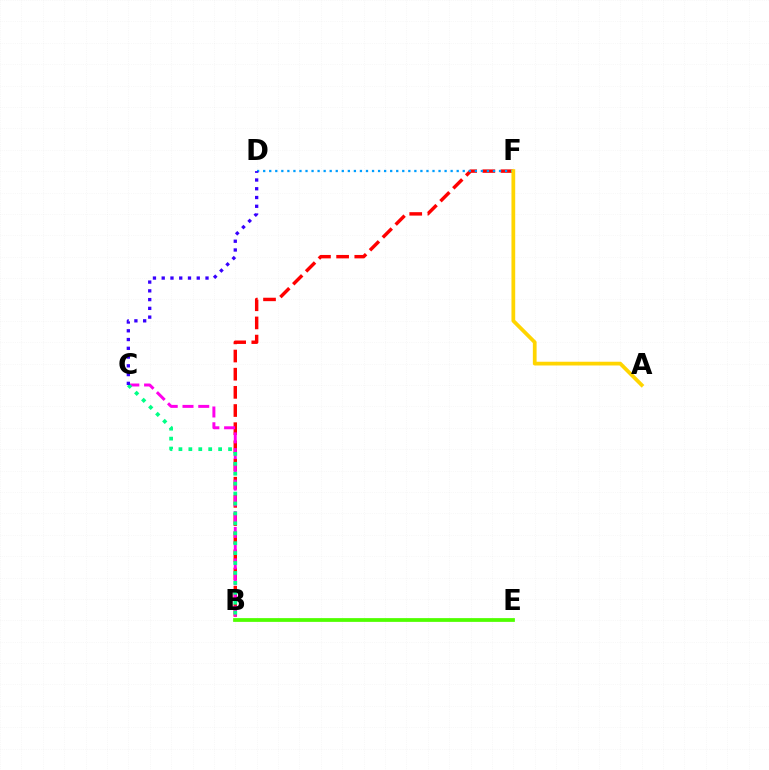{('B', 'F'): [{'color': '#ff0000', 'line_style': 'dashed', 'thickness': 2.47}], ('D', 'F'): [{'color': '#009eff', 'line_style': 'dotted', 'thickness': 1.64}], ('B', 'E'): [{'color': '#4fff00', 'line_style': 'solid', 'thickness': 2.7}], ('B', 'C'): [{'color': '#ff00ed', 'line_style': 'dashed', 'thickness': 2.14}, {'color': '#00ff86', 'line_style': 'dotted', 'thickness': 2.7}], ('C', 'D'): [{'color': '#3700ff', 'line_style': 'dotted', 'thickness': 2.38}], ('A', 'F'): [{'color': '#ffd500', 'line_style': 'solid', 'thickness': 2.7}]}